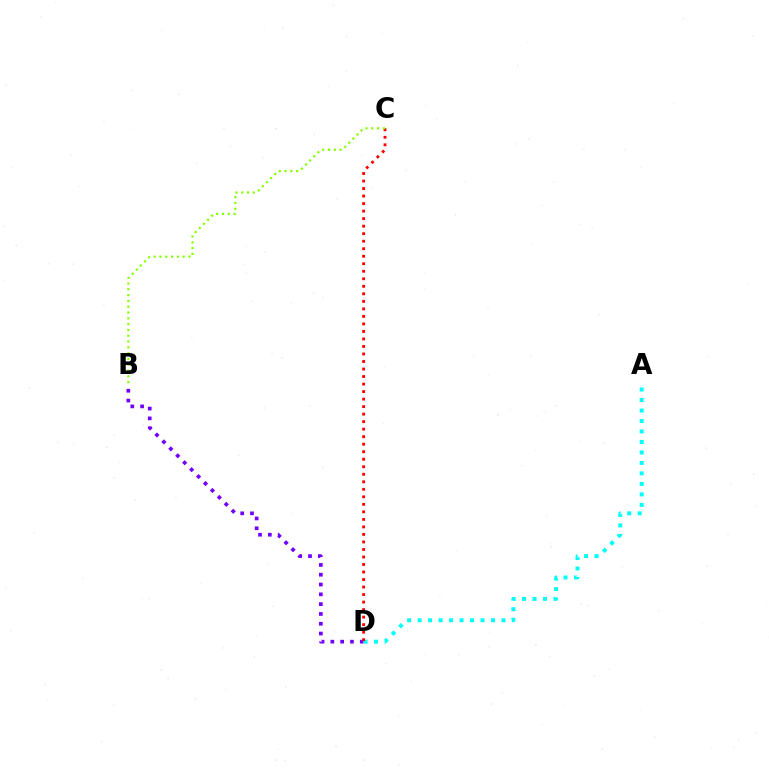{('B', 'D'): [{'color': '#7200ff', 'line_style': 'dotted', 'thickness': 2.66}], ('A', 'D'): [{'color': '#00fff6', 'line_style': 'dotted', 'thickness': 2.85}], ('C', 'D'): [{'color': '#ff0000', 'line_style': 'dotted', 'thickness': 2.04}], ('B', 'C'): [{'color': '#84ff00', 'line_style': 'dotted', 'thickness': 1.58}]}